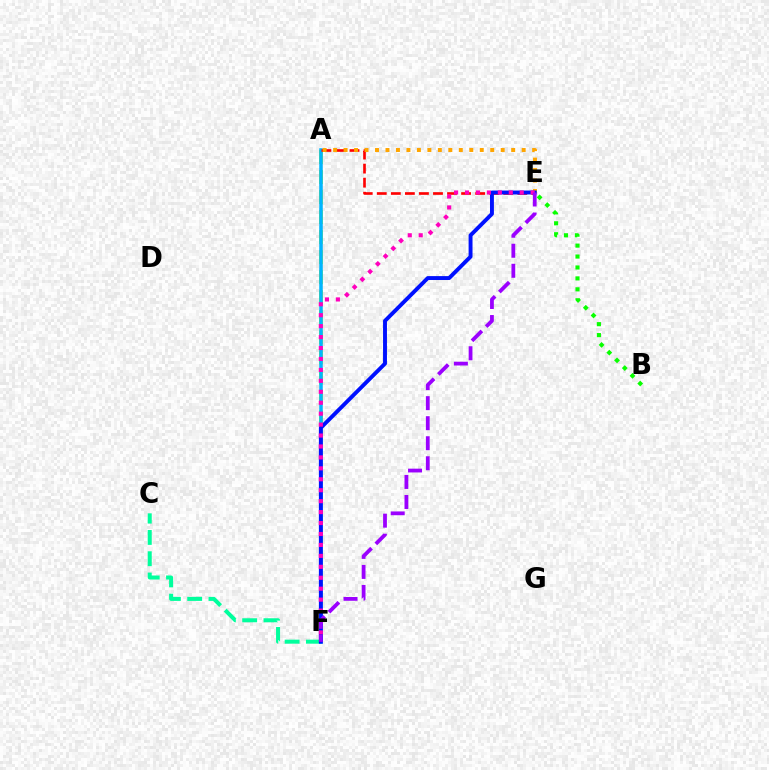{('A', 'F'): [{'color': '#b3ff00', 'line_style': 'dashed', 'thickness': 2.72}, {'color': '#00b5ff', 'line_style': 'solid', 'thickness': 2.52}], ('C', 'F'): [{'color': '#00ff9d', 'line_style': 'dashed', 'thickness': 2.89}], ('A', 'E'): [{'color': '#ff0000', 'line_style': 'dashed', 'thickness': 1.91}, {'color': '#ffa500', 'line_style': 'dotted', 'thickness': 2.85}], ('E', 'F'): [{'color': '#0010ff', 'line_style': 'solid', 'thickness': 2.82}, {'color': '#ff00bd', 'line_style': 'dotted', 'thickness': 2.97}, {'color': '#9b00ff', 'line_style': 'dashed', 'thickness': 2.72}], ('B', 'E'): [{'color': '#08ff00', 'line_style': 'dotted', 'thickness': 2.97}]}